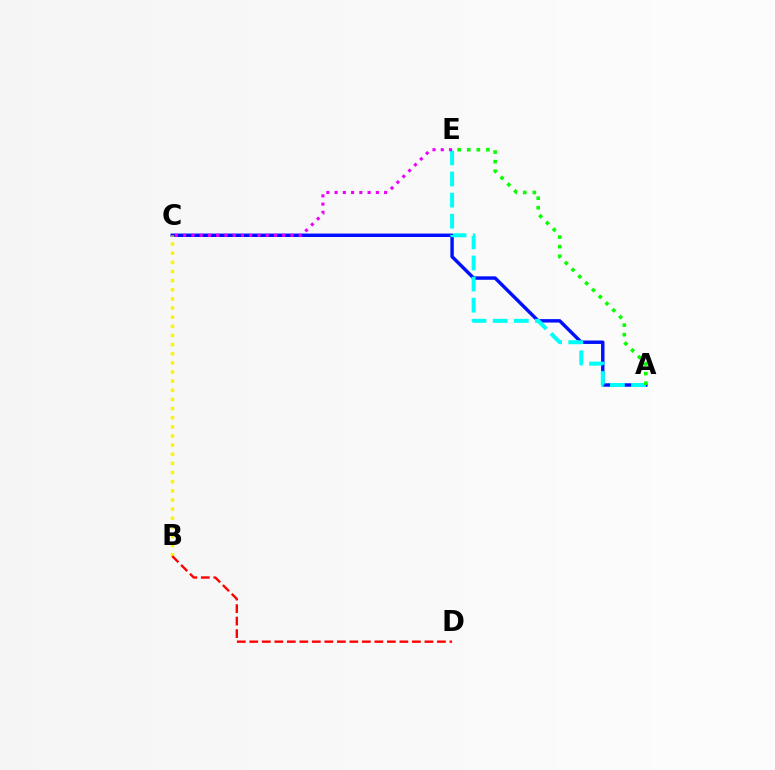{('A', 'C'): [{'color': '#0010ff', 'line_style': 'solid', 'thickness': 2.47}], ('B', 'C'): [{'color': '#fcf500', 'line_style': 'dotted', 'thickness': 2.48}], ('A', 'E'): [{'color': '#00fff6', 'line_style': 'dashed', 'thickness': 2.87}, {'color': '#08ff00', 'line_style': 'dotted', 'thickness': 2.6}], ('B', 'D'): [{'color': '#ff0000', 'line_style': 'dashed', 'thickness': 1.7}], ('C', 'E'): [{'color': '#ee00ff', 'line_style': 'dotted', 'thickness': 2.24}]}